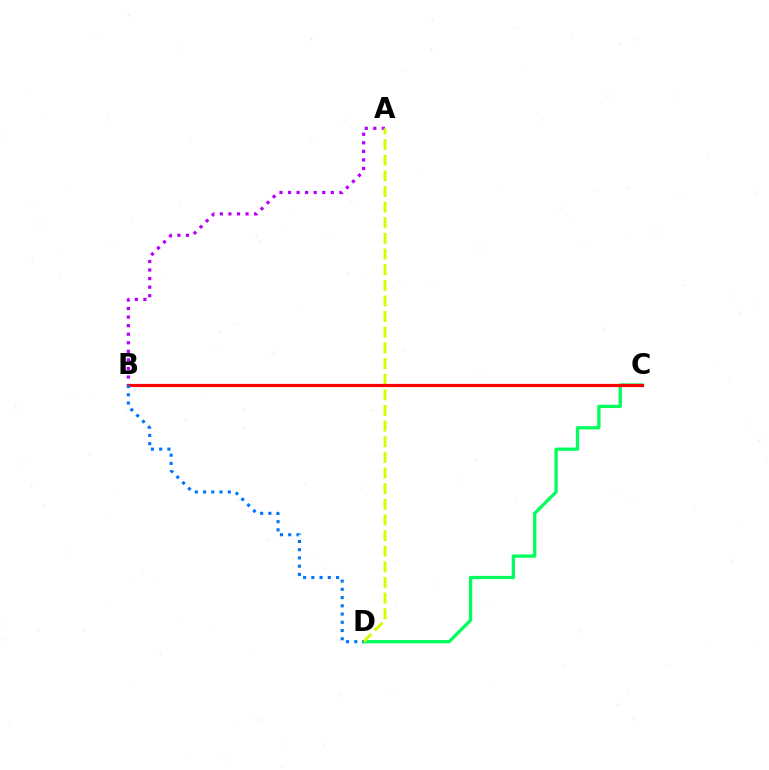{('A', 'B'): [{'color': '#b900ff', 'line_style': 'dotted', 'thickness': 2.33}], ('C', 'D'): [{'color': '#00ff5c', 'line_style': 'solid', 'thickness': 2.35}], ('A', 'D'): [{'color': '#d1ff00', 'line_style': 'dashed', 'thickness': 2.12}], ('B', 'C'): [{'color': '#ff0000', 'line_style': 'solid', 'thickness': 2.3}], ('B', 'D'): [{'color': '#0074ff', 'line_style': 'dotted', 'thickness': 2.24}]}